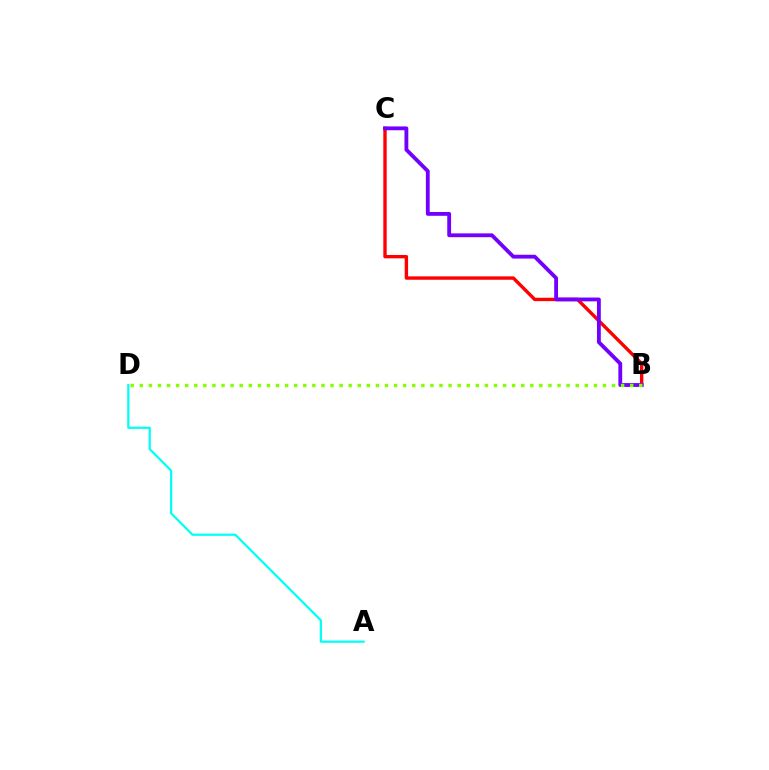{('B', 'C'): [{'color': '#ff0000', 'line_style': 'solid', 'thickness': 2.44}, {'color': '#7200ff', 'line_style': 'solid', 'thickness': 2.76}], ('A', 'D'): [{'color': '#00fff6', 'line_style': 'solid', 'thickness': 1.6}], ('B', 'D'): [{'color': '#84ff00', 'line_style': 'dotted', 'thickness': 2.47}]}